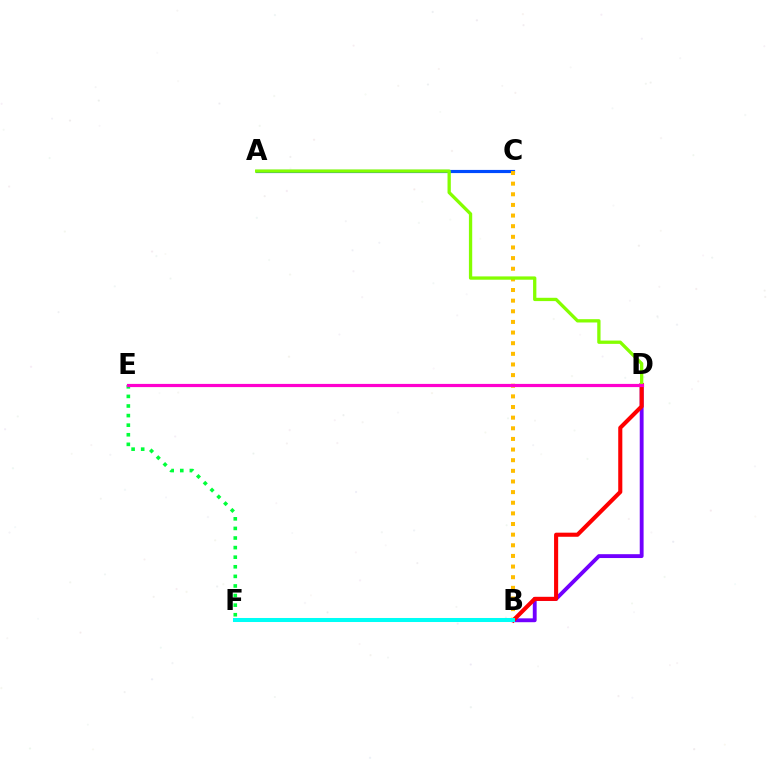{('A', 'C'): [{'color': '#004bff', 'line_style': 'solid', 'thickness': 2.27}], ('B', 'C'): [{'color': '#ffbd00', 'line_style': 'dotted', 'thickness': 2.89}], ('E', 'F'): [{'color': '#00ff39', 'line_style': 'dotted', 'thickness': 2.61}], ('B', 'D'): [{'color': '#7200ff', 'line_style': 'solid', 'thickness': 2.78}, {'color': '#ff0000', 'line_style': 'solid', 'thickness': 2.95}], ('A', 'D'): [{'color': '#84ff00', 'line_style': 'solid', 'thickness': 2.38}], ('D', 'E'): [{'color': '#ff00cf', 'line_style': 'solid', 'thickness': 2.3}], ('B', 'F'): [{'color': '#00fff6', 'line_style': 'solid', 'thickness': 2.9}]}